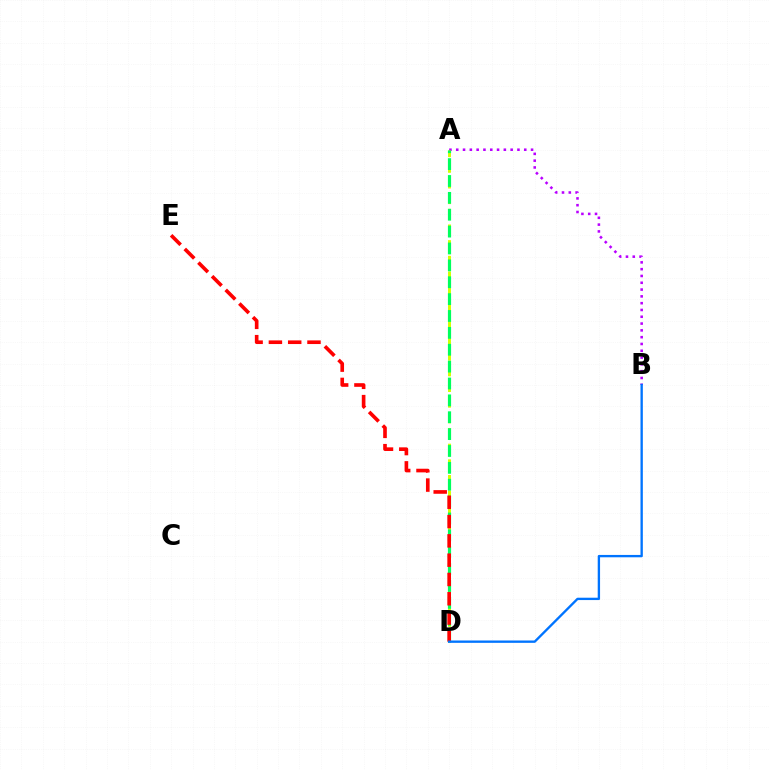{('A', 'B'): [{'color': '#b900ff', 'line_style': 'dotted', 'thickness': 1.85}], ('A', 'D'): [{'color': '#d1ff00', 'line_style': 'dashed', 'thickness': 2.13}, {'color': '#00ff5c', 'line_style': 'dashed', 'thickness': 2.29}], ('D', 'E'): [{'color': '#ff0000', 'line_style': 'dashed', 'thickness': 2.62}], ('B', 'D'): [{'color': '#0074ff', 'line_style': 'solid', 'thickness': 1.69}]}